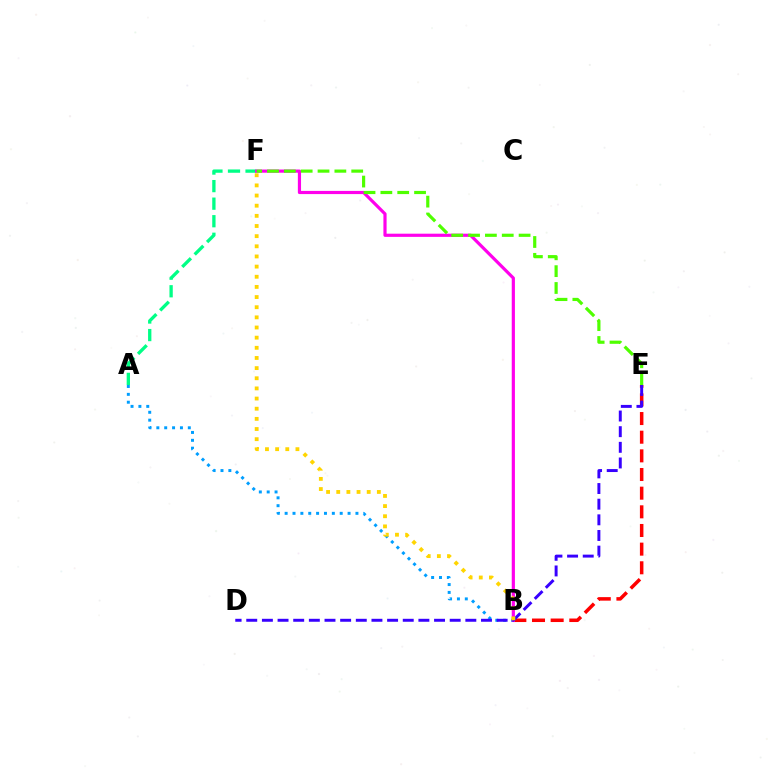{('A', 'F'): [{'color': '#00ff86', 'line_style': 'dashed', 'thickness': 2.38}], ('A', 'B'): [{'color': '#009eff', 'line_style': 'dotted', 'thickness': 2.14}], ('B', 'E'): [{'color': '#ff0000', 'line_style': 'dashed', 'thickness': 2.53}], ('B', 'F'): [{'color': '#ff00ed', 'line_style': 'solid', 'thickness': 2.29}, {'color': '#ffd500', 'line_style': 'dotted', 'thickness': 2.76}], ('E', 'F'): [{'color': '#4fff00', 'line_style': 'dashed', 'thickness': 2.29}], ('D', 'E'): [{'color': '#3700ff', 'line_style': 'dashed', 'thickness': 2.13}]}